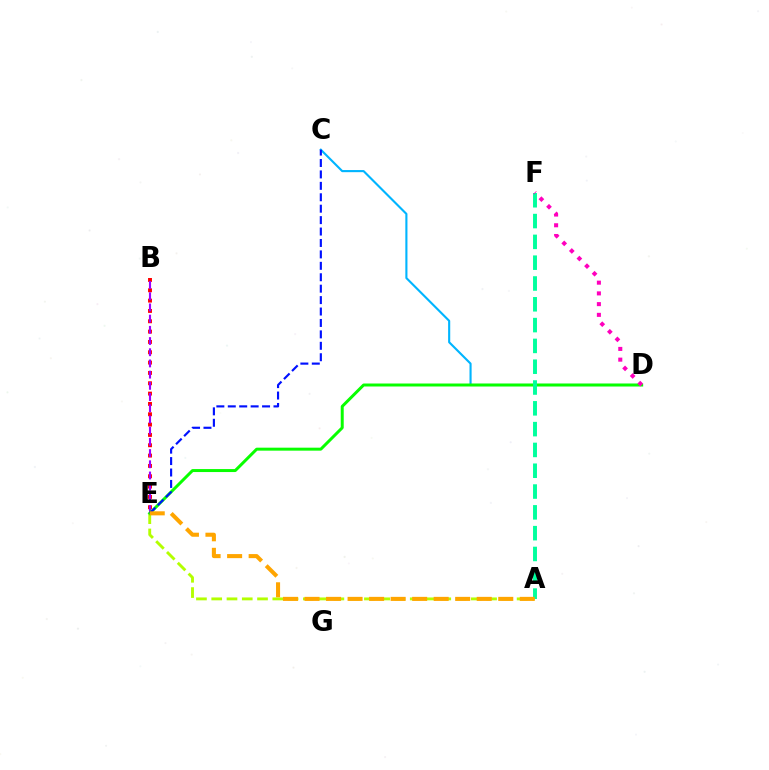{('C', 'D'): [{'color': '#00b5ff', 'line_style': 'solid', 'thickness': 1.52}], ('B', 'E'): [{'color': '#ff0000', 'line_style': 'dotted', 'thickness': 2.81}, {'color': '#9b00ff', 'line_style': 'dashed', 'thickness': 1.52}], ('A', 'E'): [{'color': '#b3ff00', 'line_style': 'dashed', 'thickness': 2.07}, {'color': '#ffa500', 'line_style': 'dashed', 'thickness': 2.92}], ('D', 'E'): [{'color': '#08ff00', 'line_style': 'solid', 'thickness': 2.15}], ('A', 'F'): [{'color': '#00ff9d', 'line_style': 'dashed', 'thickness': 2.83}], ('D', 'F'): [{'color': '#ff00bd', 'line_style': 'dotted', 'thickness': 2.92}], ('C', 'E'): [{'color': '#0010ff', 'line_style': 'dashed', 'thickness': 1.55}]}